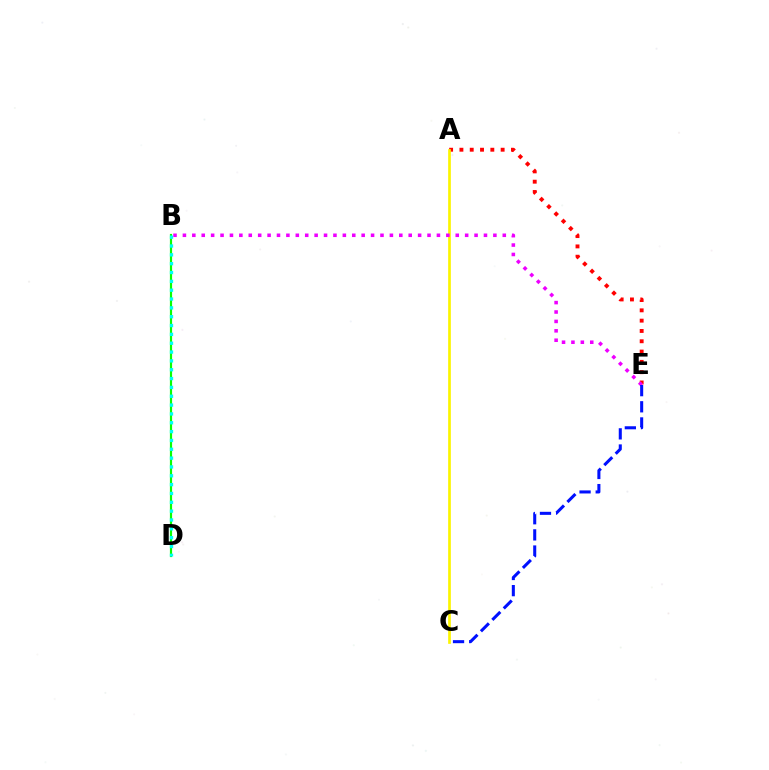{('A', 'E'): [{'color': '#ff0000', 'line_style': 'dotted', 'thickness': 2.8}], ('A', 'C'): [{'color': '#fcf500', 'line_style': 'solid', 'thickness': 1.94}], ('B', 'E'): [{'color': '#ee00ff', 'line_style': 'dotted', 'thickness': 2.56}], ('C', 'E'): [{'color': '#0010ff', 'line_style': 'dashed', 'thickness': 2.19}], ('B', 'D'): [{'color': '#08ff00', 'line_style': 'solid', 'thickness': 1.58}, {'color': '#00fff6', 'line_style': 'dotted', 'thickness': 2.4}]}